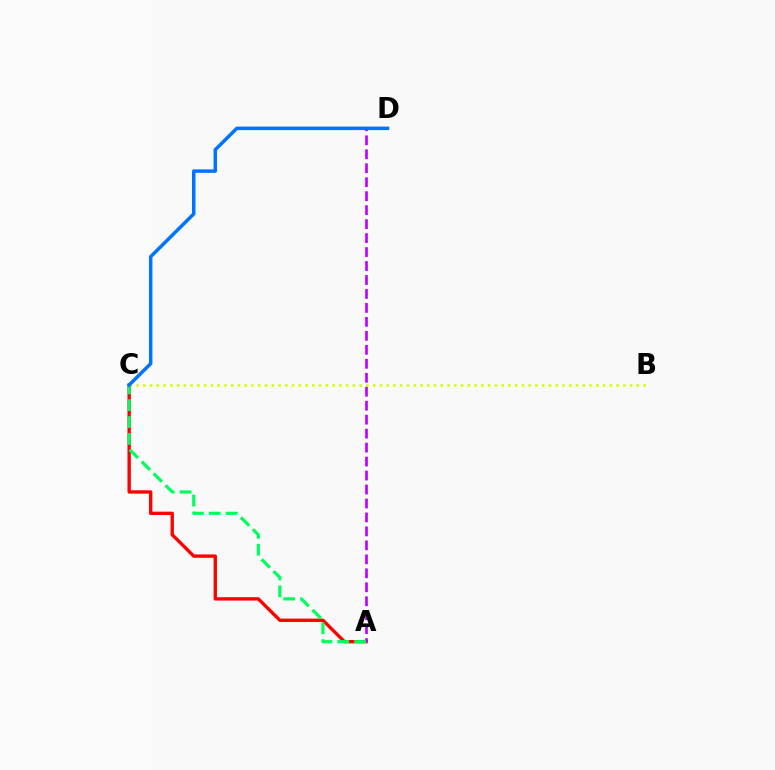{('A', 'C'): [{'color': '#ff0000', 'line_style': 'solid', 'thickness': 2.42}, {'color': '#00ff5c', 'line_style': 'dashed', 'thickness': 2.29}], ('B', 'C'): [{'color': '#d1ff00', 'line_style': 'dotted', 'thickness': 1.84}], ('A', 'D'): [{'color': '#b900ff', 'line_style': 'dashed', 'thickness': 1.9}], ('C', 'D'): [{'color': '#0074ff', 'line_style': 'solid', 'thickness': 2.51}]}